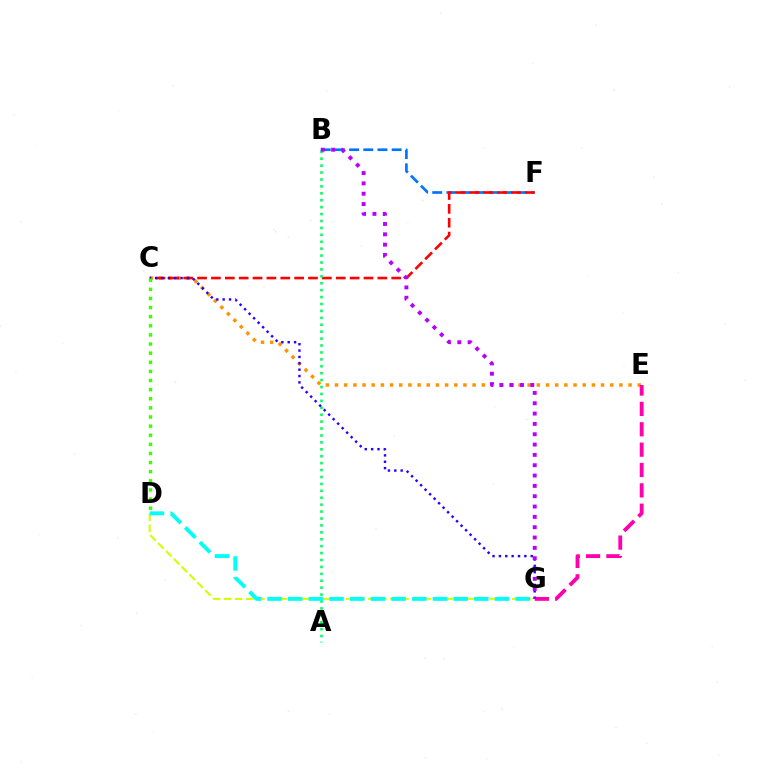{('C', 'E'): [{'color': '#ff9400', 'line_style': 'dotted', 'thickness': 2.49}], ('B', 'F'): [{'color': '#0074ff', 'line_style': 'dashed', 'thickness': 1.92}], ('D', 'G'): [{'color': '#d1ff00', 'line_style': 'dashed', 'thickness': 1.51}, {'color': '#00fff6', 'line_style': 'dashed', 'thickness': 2.81}], ('C', 'F'): [{'color': '#ff0000', 'line_style': 'dashed', 'thickness': 1.88}], ('A', 'B'): [{'color': '#00ff5c', 'line_style': 'dotted', 'thickness': 1.88}], ('E', 'G'): [{'color': '#ff00ac', 'line_style': 'dashed', 'thickness': 2.77}], ('C', 'G'): [{'color': '#2500ff', 'line_style': 'dotted', 'thickness': 1.73}], ('B', 'G'): [{'color': '#b900ff', 'line_style': 'dotted', 'thickness': 2.81}], ('C', 'D'): [{'color': '#3dff00', 'line_style': 'dotted', 'thickness': 2.48}]}